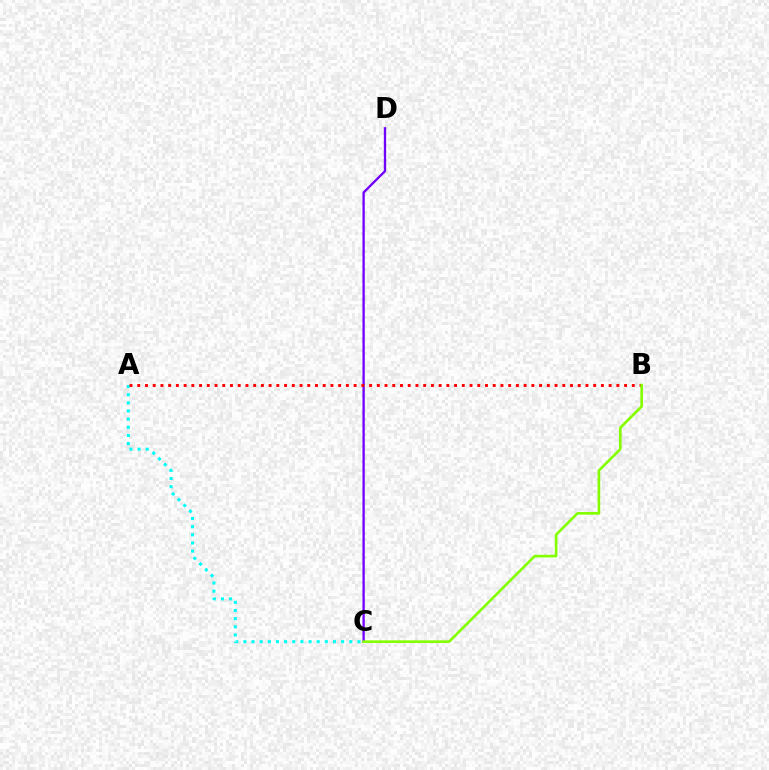{('A', 'C'): [{'color': '#00fff6', 'line_style': 'dotted', 'thickness': 2.21}], ('C', 'D'): [{'color': '#7200ff', 'line_style': 'solid', 'thickness': 1.68}], ('A', 'B'): [{'color': '#ff0000', 'line_style': 'dotted', 'thickness': 2.1}], ('B', 'C'): [{'color': '#84ff00', 'line_style': 'solid', 'thickness': 1.9}]}